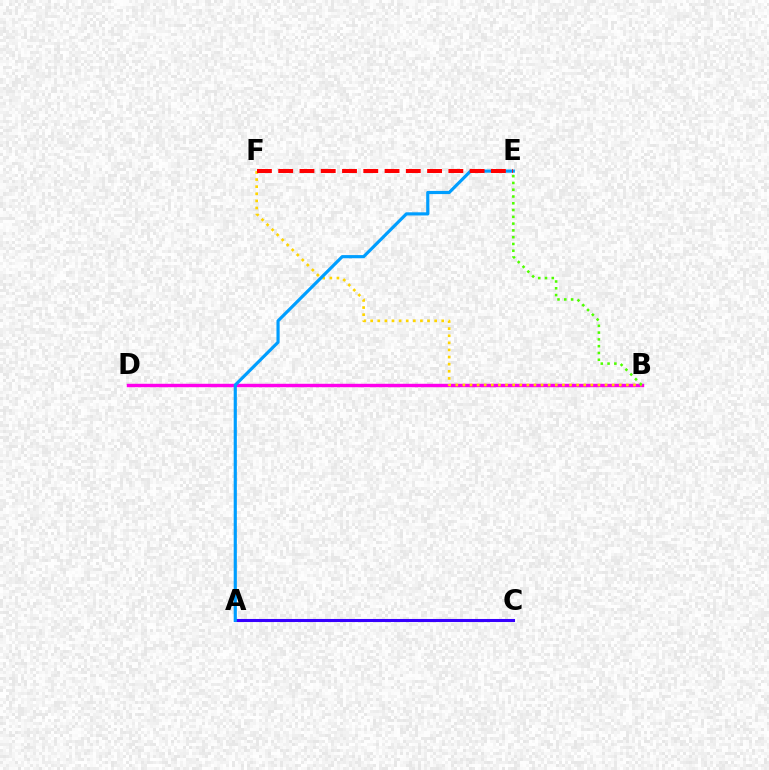{('A', 'C'): [{'color': '#3700ff', 'line_style': 'solid', 'thickness': 2.21}], ('B', 'D'): [{'color': '#00ff86', 'line_style': 'dotted', 'thickness': 1.81}, {'color': '#ff00ed', 'line_style': 'solid', 'thickness': 2.46}], ('B', 'F'): [{'color': '#ffd500', 'line_style': 'dotted', 'thickness': 1.93}], ('B', 'E'): [{'color': '#4fff00', 'line_style': 'dotted', 'thickness': 1.84}], ('A', 'E'): [{'color': '#009eff', 'line_style': 'solid', 'thickness': 2.28}], ('E', 'F'): [{'color': '#ff0000', 'line_style': 'dashed', 'thickness': 2.89}]}